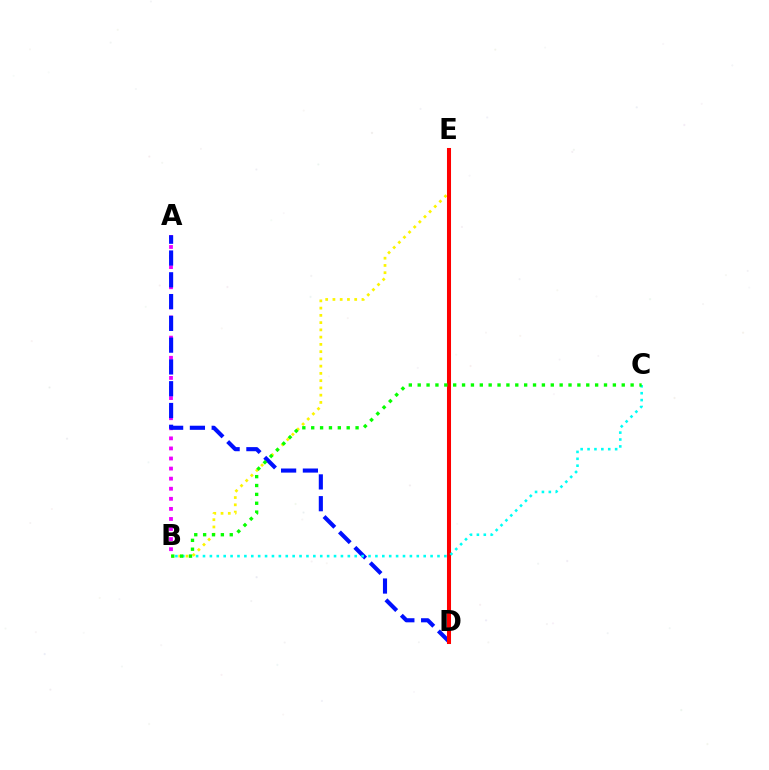{('A', 'B'): [{'color': '#ee00ff', 'line_style': 'dotted', 'thickness': 2.74}], ('B', 'E'): [{'color': '#fcf500', 'line_style': 'dotted', 'thickness': 1.97}], ('A', 'D'): [{'color': '#0010ff', 'line_style': 'dashed', 'thickness': 2.96}], ('D', 'E'): [{'color': '#ff0000', 'line_style': 'solid', 'thickness': 2.91}], ('B', 'C'): [{'color': '#00fff6', 'line_style': 'dotted', 'thickness': 1.87}, {'color': '#08ff00', 'line_style': 'dotted', 'thickness': 2.41}]}